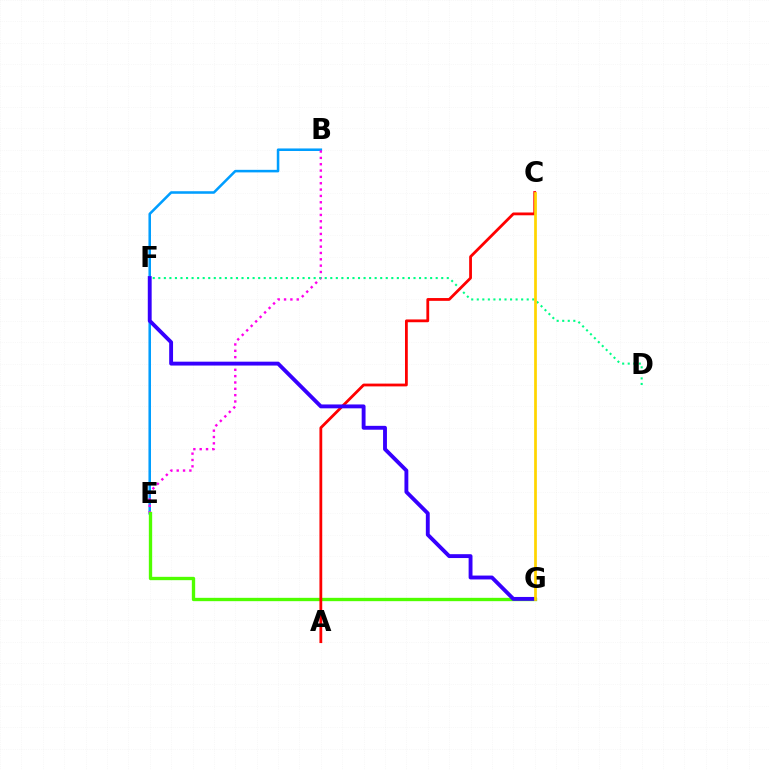{('B', 'E'): [{'color': '#009eff', 'line_style': 'solid', 'thickness': 1.83}, {'color': '#ff00ed', 'line_style': 'dotted', 'thickness': 1.72}], ('E', 'G'): [{'color': '#4fff00', 'line_style': 'solid', 'thickness': 2.4}], ('D', 'F'): [{'color': '#00ff86', 'line_style': 'dotted', 'thickness': 1.51}], ('A', 'C'): [{'color': '#ff0000', 'line_style': 'solid', 'thickness': 2.01}], ('F', 'G'): [{'color': '#3700ff', 'line_style': 'solid', 'thickness': 2.79}], ('C', 'G'): [{'color': '#ffd500', 'line_style': 'solid', 'thickness': 1.96}]}